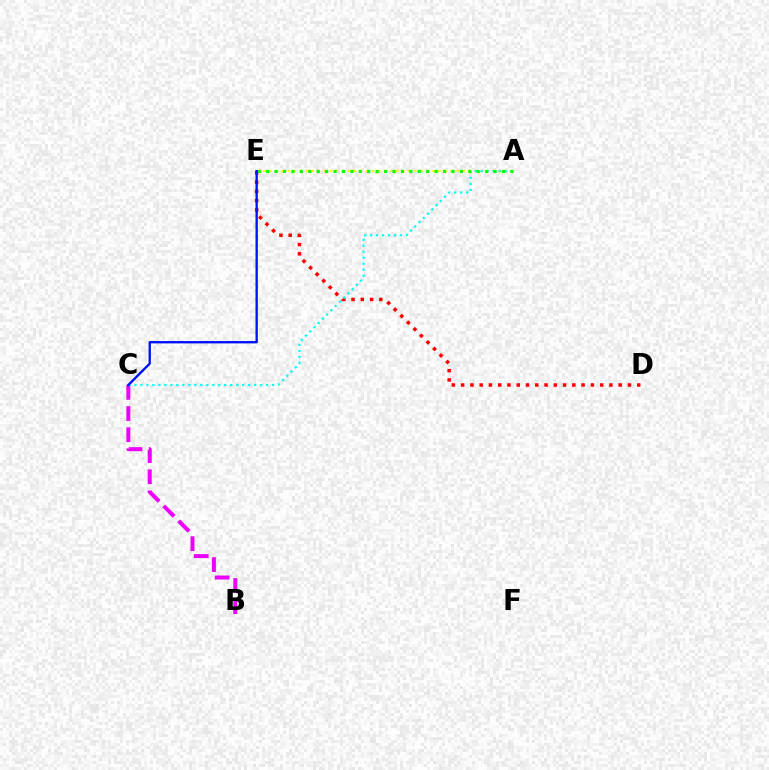{('D', 'E'): [{'color': '#ff0000', 'line_style': 'dotted', 'thickness': 2.52}], ('B', 'C'): [{'color': '#ee00ff', 'line_style': 'dashed', 'thickness': 2.87}], ('A', 'E'): [{'color': '#fcf500', 'line_style': 'dotted', 'thickness': 1.64}, {'color': '#08ff00', 'line_style': 'dotted', 'thickness': 2.29}], ('A', 'C'): [{'color': '#00fff6', 'line_style': 'dotted', 'thickness': 1.63}], ('C', 'E'): [{'color': '#0010ff', 'line_style': 'solid', 'thickness': 1.69}]}